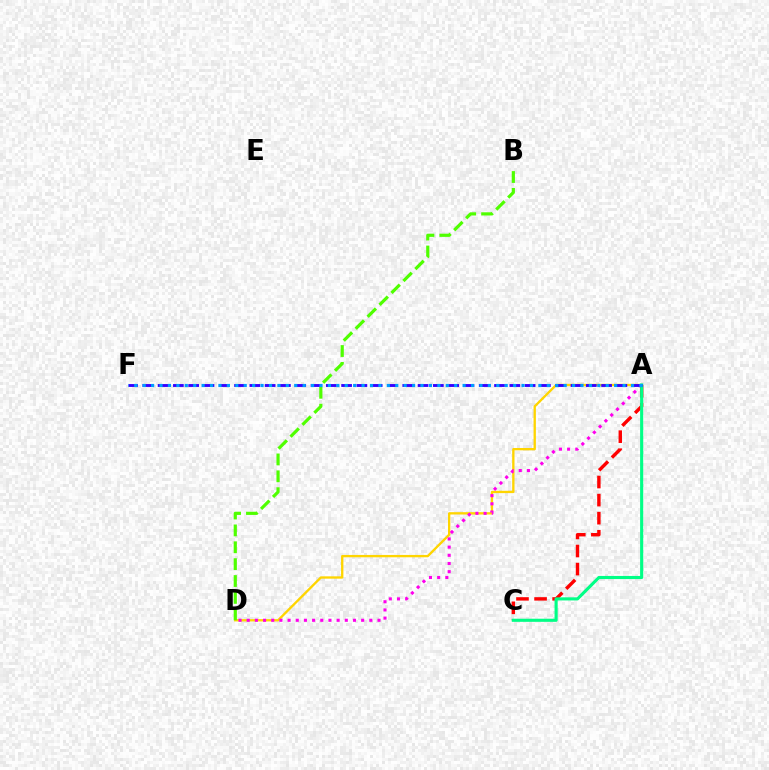{('A', 'D'): [{'color': '#ffd500', 'line_style': 'solid', 'thickness': 1.68}, {'color': '#ff00ed', 'line_style': 'dotted', 'thickness': 2.22}], ('A', 'C'): [{'color': '#ff0000', 'line_style': 'dashed', 'thickness': 2.46}, {'color': '#00ff86', 'line_style': 'solid', 'thickness': 2.24}], ('A', 'F'): [{'color': '#3700ff', 'line_style': 'dashed', 'thickness': 2.08}, {'color': '#009eff', 'line_style': 'dotted', 'thickness': 2.29}], ('B', 'D'): [{'color': '#4fff00', 'line_style': 'dashed', 'thickness': 2.29}]}